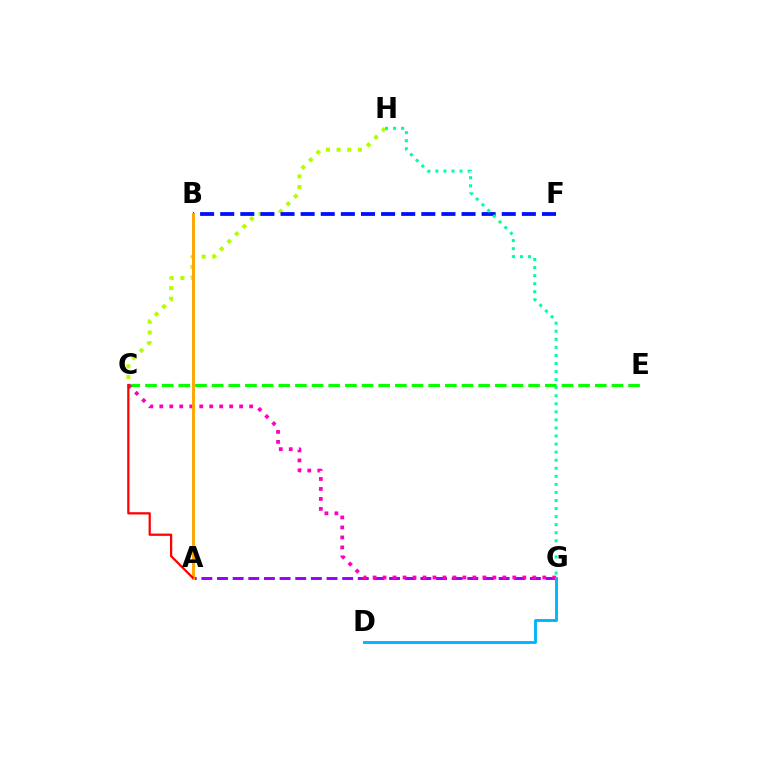{('A', 'G'): [{'color': '#9b00ff', 'line_style': 'dashed', 'thickness': 2.13}], ('C', 'E'): [{'color': '#08ff00', 'line_style': 'dashed', 'thickness': 2.26}], ('C', 'H'): [{'color': '#b3ff00', 'line_style': 'dotted', 'thickness': 2.89}], ('C', 'G'): [{'color': '#ff00bd', 'line_style': 'dotted', 'thickness': 2.71}], ('B', 'F'): [{'color': '#0010ff', 'line_style': 'dashed', 'thickness': 2.73}], ('A', 'B'): [{'color': '#ffa500', 'line_style': 'solid', 'thickness': 2.1}], ('D', 'G'): [{'color': '#00b5ff', 'line_style': 'solid', 'thickness': 2.07}], ('A', 'C'): [{'color': '#ff0000', 'line_style': 'solid', 'thickness': 1.62}], ('G', 'H'): [{'color': '#00ff9d', 'line_style': 'dotted', 'thickness': 2.19}]}